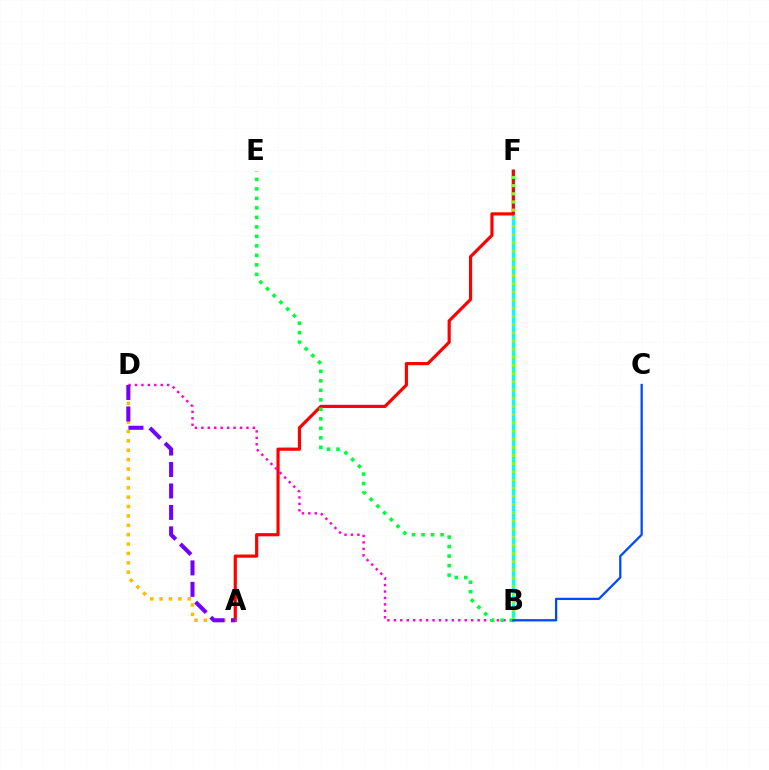{('B', 'F'): [{'color': '#00fff6', 'line_style': 'solid', 'thickness': 2.47}, {'color': '#84ff00', 'line_style': 'dotted', 'thickness': 2.22}], ('A', 'F'): [{'color': '#ff0000', 'line_style': 'solid', 'thickness': 2.28}], ('B', 'D'): [{'color': '#ff00cf', 'line_style': 'dotted', 'thickness': 1.75}], ('B', 'E'): [{'color': '#00ff39', 'line_style': 'dotted', 'thickness': 2.58}], ('A', 'D'): [{'color': '#ffbd00', 'line_style': 'dotted', 'thickness': 2.55}, {'color': '#7200ff', 'line_style': 'dashed', 'thickness': 2.91}], ('B', 'C'): [{'color': '#004bff', 'line_style': 'solid', 'thickness': 1.65}]}